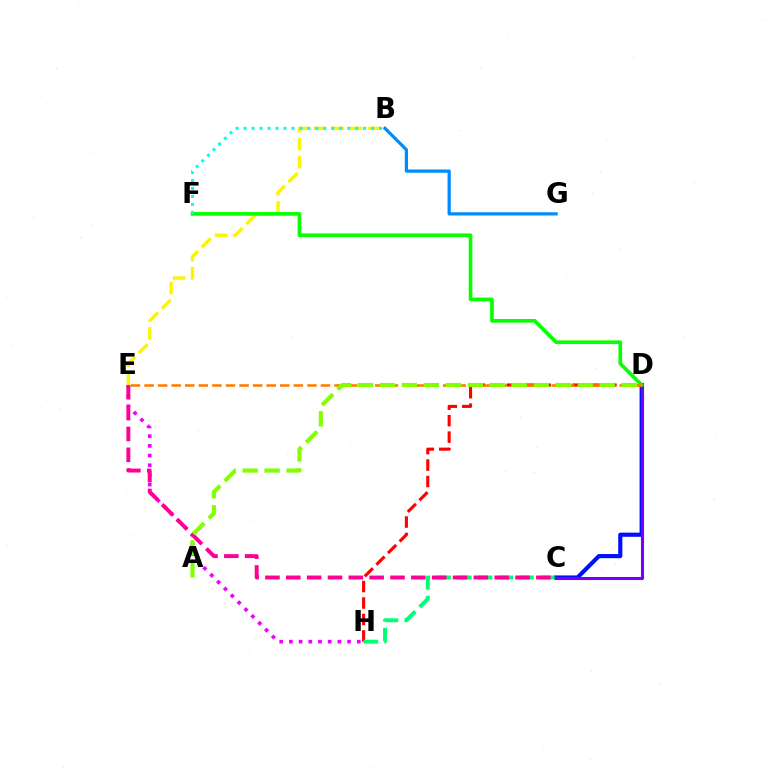{('E', 'H'): [{'color': '#ee00ff', 'line_style': 'dotted', 'thickness': 2.63}], ('B', 'E'): [{'color': '#fcf500', 'line_style': 'dashed', 'thickness': 2.45}], ('C', 'D'): [{'color': '#0010ff', 'line_style': 'solid', 'thickness': 2.99}, {'color': '#7200ff', 'line_style': 'solid', 'thickness': 2.22}], ('D', 'H'): [{'color': '#ff0000', 'line_style': 'dashed', 'thickness': 2.23}], ('D', 'F'): [{'color': '#08ff00', 'line_style': 'solid', 'thickness': 2.64}], ('B', 'G'): [{'color': '#008cff', 'line_style': 'solid', 'thickness': 2.32}], ('D', 'E'): [{'color': '#ff7c00', 'line_style': 'dashed', 'thickness': 1.84}], ('C', 'H'): [{'color': '#00ff74', 'line_style': 'dashed', 'thickness': 2.82}], ('C', 'E'): [{'color': '#ff0094', 'line_style': 'dashed', 'thickness': 2.83}], ('A', 'D'): [{'color': '#84ff00', 'line_style': 'dashed', 'thickness': 2.99}], ('B', 'F'): [{'color': '#00fff6', 'line_style': 'dotted', 'thickness': 2.17}]}